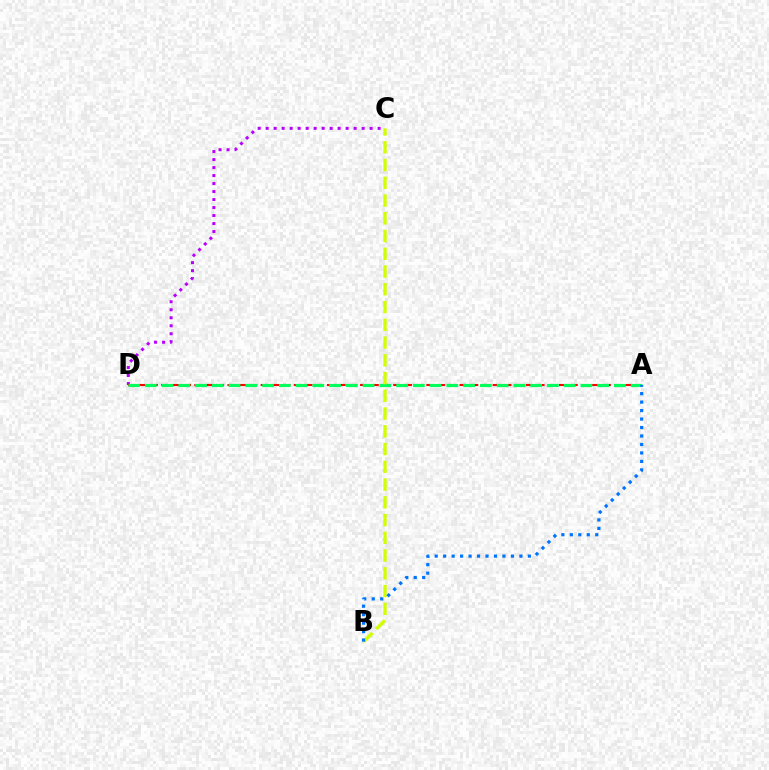{('C', 'D'): [{'color': '#b900ff', 'line_style': 'dotted', 'thickness': 2.17}], ('A', 'D'): [{'color': '#ff0000', 'line_style': 'dashed', 'thickness': 1.5}, {'color': '#00ff5c', 'line_style': 'dashed', 'thickness': 2.28}], ('B', 'C'): [{'color': '#d1ff00', 'line_style': 'dashed', 'thickness': 2.41}], ('A', 'B'): [{'color': '#0074ff', 'line_style': 'dotted', 'thickness': 2.3}]}